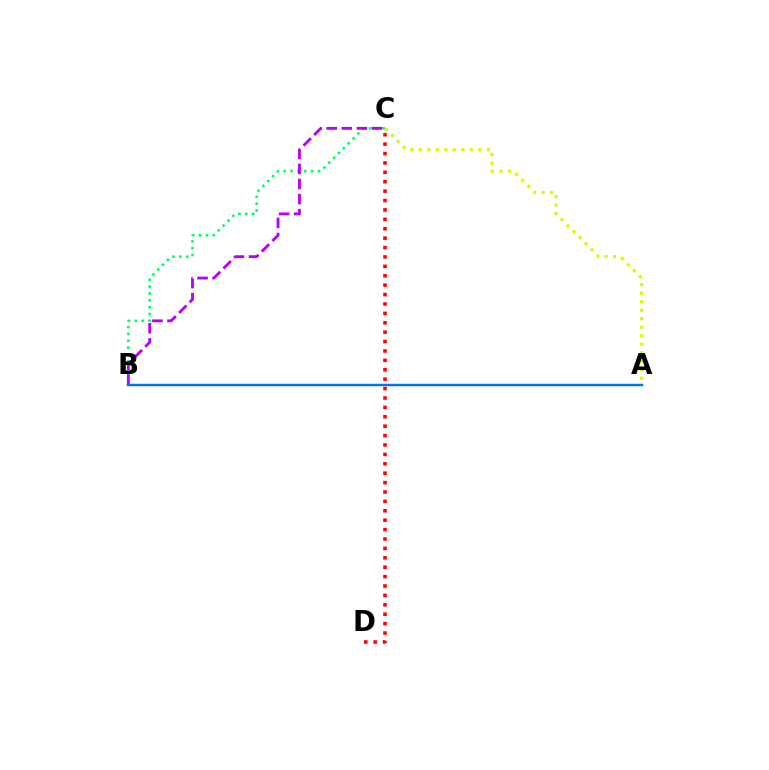{('B', 'C'): [{'color': '#00ff5c', 'line_style': 'dotted', 'thickness': 1.87}, {'color': '#b900ff', 'line_style': 'dashed', 'thickness': 2.05}], ('A', 'C'): [{'color': '#d1ff00', 'line_style': 'dotted', 'thickness': 2.31}], ('C', 'D'): [{'color': '#ff0000', 'line_style': 'dotted', 'thickness': 2.55}], ('A', 'B'): [{'color': '#0074ff', 'line_style': 'solid', 'thickness': 1.77}]}